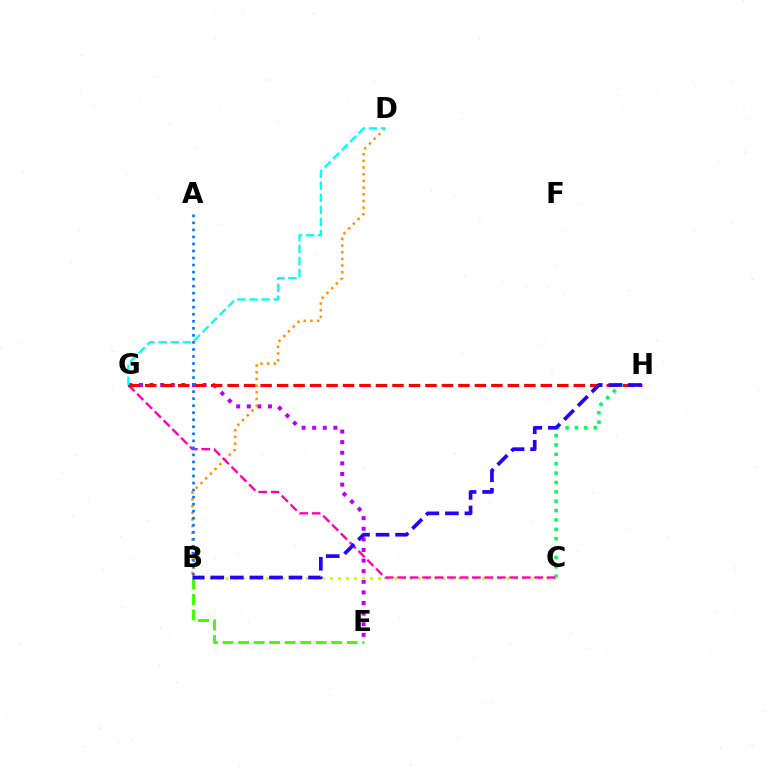{('C', 'H'): [{'color': '#00ff5c', 'line_style': 'dotted', 'thickness': 2.55}], ('E', 'G'): [{'color': '#b900ff', 'line_style': 'dotted', 'thickness': 2.88}], ('B', 'D'): [{'color': '#ff9400', 'line_style': 'dotted', 'thickness': 1.82}], ('B', 'C'): [{'color': '#d1ff00', 'line_style': 'dotted', 'thickness': 2.18}], ('C', 'G'): [{'color': '#ff00ac', 'line_style': 'dashed', 'thickness': 1.69}], ('B', 'E'): [{'color': '#3dff00', 'line_style': 'dashed', 'thickness': 2.11}], ('G', 'H'): [{'color': '#ff0000', 'line_style': 'dashed', 'thickness': 2.24}], ('B', 'H'): [{'color': '#2500ff', 'line_style': 'dashed', 'thickness': 2.66}], ('D', 'G'): [{'color': '#00fff6', 'line_style': 'dashed', 'thickness': 1.64}], ('A', 'B'): [{'color': '#0074ff', 'line_style': 'dotted', 'thickness': 1.91}]}